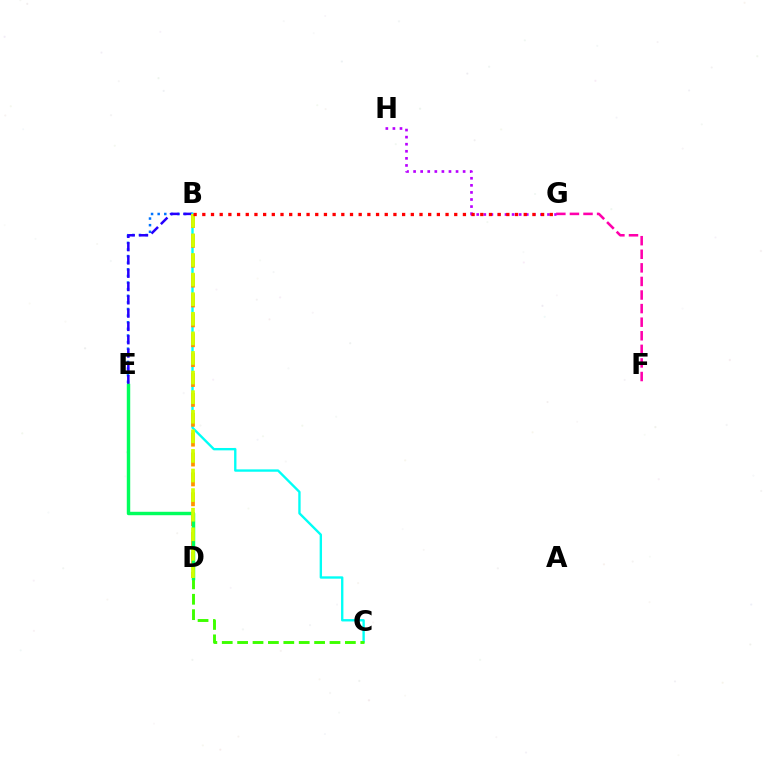{('B', 'E'): [{'color': '#0074ff', 'line_style': 'dotted', 'thickness': 1.8}, {'color': '#2500ff', 'line_style': 'dashed', 'thickness': 1.81}], ('F', 'G'): [{'color': '#ff00ac', 'line_style': 'dashed', 'thickness': 1.85}], ('B', 'C'): [{'color': '#00fff6', 'line_style': 'solid', 'thickness': 1.7}], ('B', 'D'): [{'color': '#ff9400', 'line_style': 'dashed', 'thickness': 2.7}, {'color': '#d1ff00', 'line_style': 'dashed', 'thickness': 2.66}], ('C', 'D'): [{'color': '#3dff00', 'line_style': 'dashed', 'thickness': 2.09}], ('D', 'E'): [{'color': '#00ff5c', 'line_style': 'solid', 'thickness': 2.47}], ('G', 'H'): [{'color': '#b900ff', 'line_style': 'dotted', 'thickness': 1.92}], ('B', 'G'): [{'color': '#ff0000', 'line_style': 'dotted', 'thickness': 2.36}]}